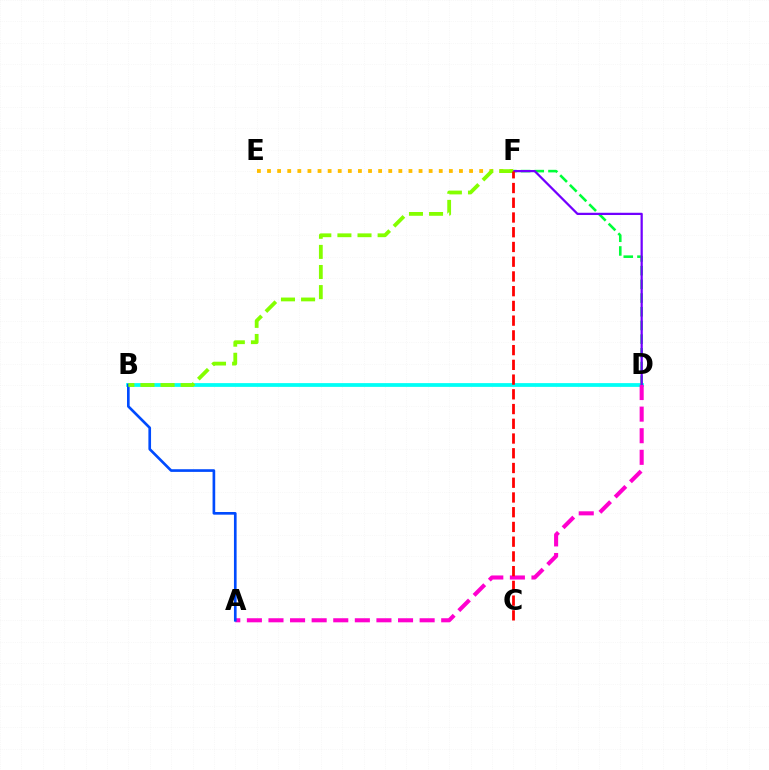{('B', 'D'): [{'color': '#00fff6', 'line_style': 'solid', 'thickness': 2.71}], ('D', 'F'): [{'color': '#00ff39', 'line_style': 'dashed', 'thickness': 1.86}, {'color': '#7200ff', 'line_style': 'solid', 'thickness': 1.62}], ('A', 'D'): [{'color': '#ff00cf', 'line_style': 'dashed', 'thickness': 2.93}], ('E', 'F'): [{'color': '#ffbd00', 'line_style': 'dotted', 'thickness': 2.74}], ('A', 'B'): [{'color': '#004bff', 'line_style': 'solid', 'thickness': 1.92}], ('B', 'F'): [{'color': '#84ff00', 'line_style': 'dashed', 'thickness': 2.73}], ('C', 'F'): [{'color': '#ff0000', 'line_style': 'dashed', 'thickness': 2.0}]}